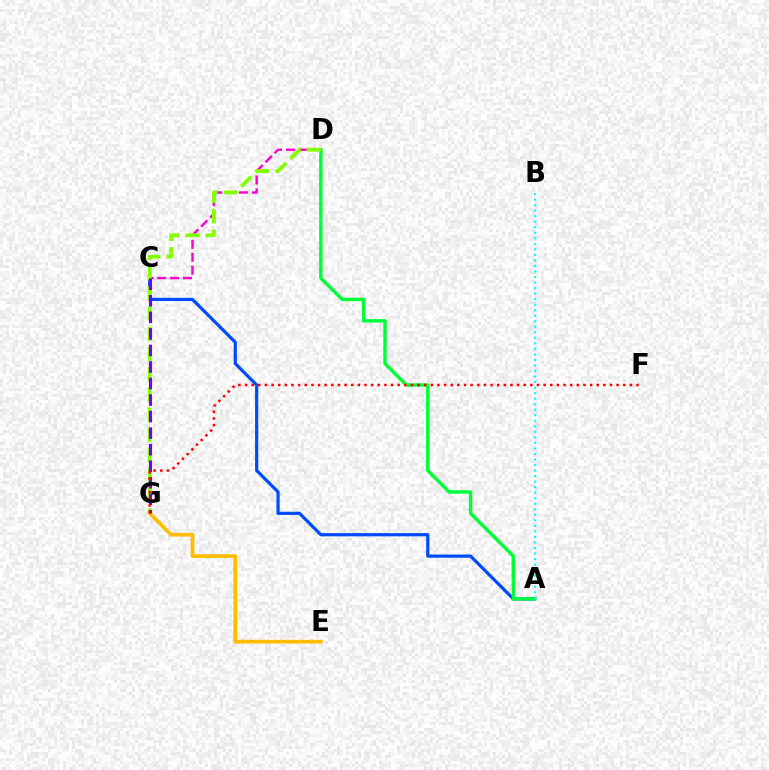{('A', 'C'): [{'color': '#004bff', 'line_style': 'solid', 'thickness': 2.3}], ('C', 'D'): [{'color': '#ff00cf', 'line_style': 'dashed', 'thickness': 1.75}], ('E', 'G'): [{'color': '#ffbd00', 'line_style': 'solid', 'thickness': 2.66}], ('A', 'D'): [{'color': '#00ff39', 'line_style': 'solid', 'thickness': 2.47}], ('D', 'G'): [{'color': '#84ff00', 'line_style': 'dashed', 'thickness': 2.74}], ('A', 'B'): [{'color': '#00fff6', 'line_style': 'dotted', 'thickness': 1.5}], ('C', 'G'): [{'color': '#7200ff', 'line_style': 'dashed', 'thickness': 2.25}], ('F', 'G'): [{'color': '#ff0000', 'line_style': 'dotted', 'thickness': 1.8}]}